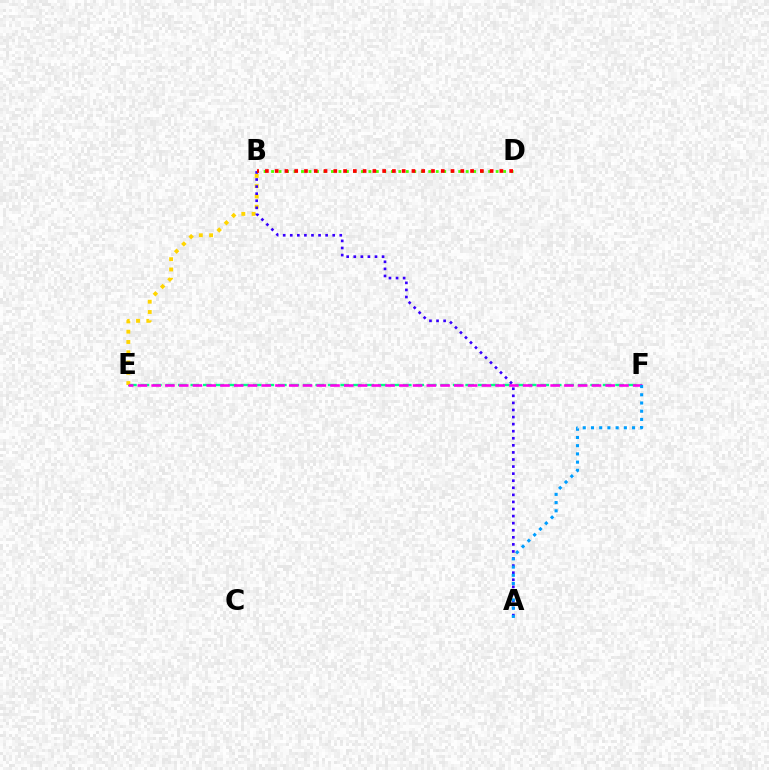{('E', 'F'): [{'color': '#00ff86', 'line_style': 'dashed', 'thickness': 1.7}, {'color': '#ff00ed', 'line_style': 'dashed', 'thickness': 1.87}], ('B', 'E'): [{'color': '#ffd500', 'line_style': 'dotted', 'thickness': 2.79}], ('A', 'B'): [{'color': '#3700ff', 'line_style': 'dotted', 'thickness': 1.92}], ('B', 'D'): [{'color': '#4fff00', 'line_style': 'dotted', 'thickness': 2.03}, {'color': '#ff0000', 'line_style': 'dotted', 'thickness': 2.65}], ('A', 'F'): [{'color': '#009eff', 'line_style': 'dotted', 'thickness': 2.23}]}